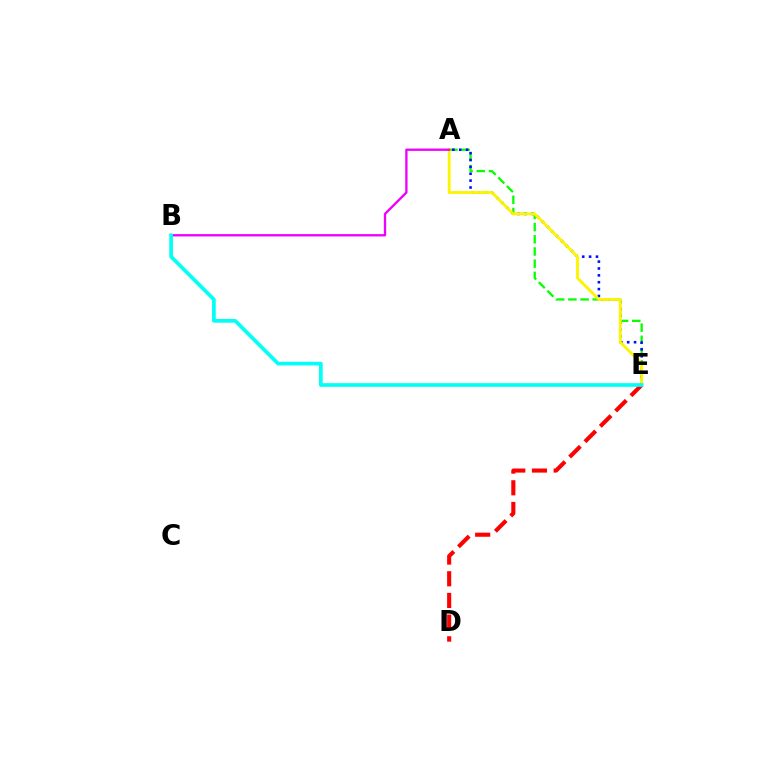{('A', 'E'): [{'color': '#08ff00', 'line_style': 'dashed', 'thickness': 1.65}, {'color': '#0010ff', 'line_style': 'dotted', 'thickness': 1.87}, {'color': '#fcf500', 'line_style': 'solid', 'thickness': 2.08}], ('A', 'B'): [{'color': '#ee00ff', 'line_style': 'solid', 'thickness': 1.67}], ('D', 'E'): [{'color': '#ff0000', 'line_style': 'dashed', 'thickness': 2.95}], ('B', 'E'): [{'color': '#00fff6', 'line_style': 'solid', 'thickness': 2.65}]}